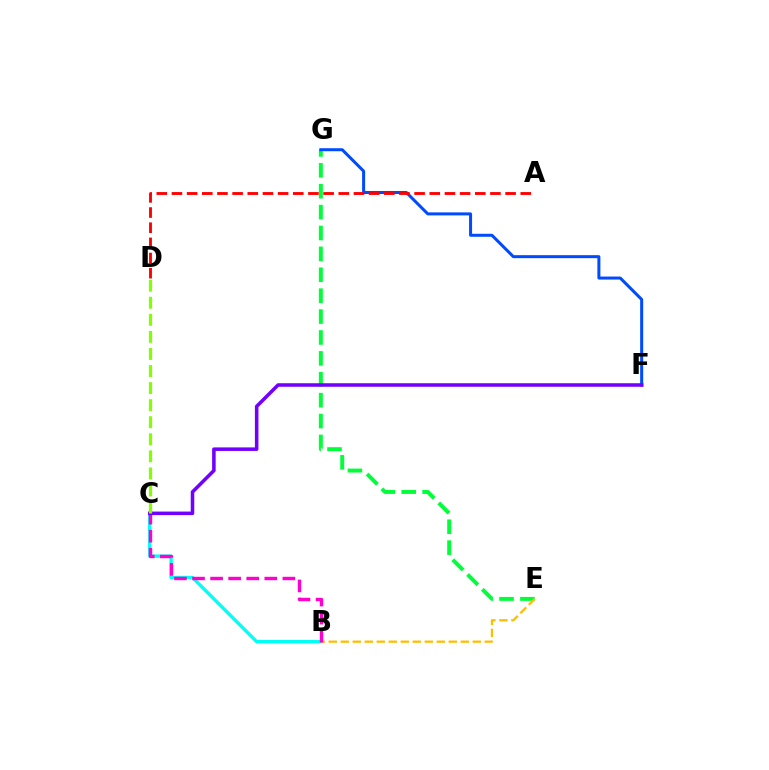{('E', 'G'): [{'color': '#00ff39', 'line_style': 'dashed', 'thickness': 2.84}], ('F', 'G'): [{'color': '#004bff', 'line_style': 'solid', 'thickness': 2.17}], ('B', 'C'): [{'color': '#00fff6', 'line_style': 'solid', 'thickness': 2.42}, {'color': '#ff00cf', 'line_style': 'dashed', 'thickness': 2.45}], ('B', 'E'): [{'color': '#ffbd00', 'line_style': 'dashed', 'thickness': 1.63}], ('C', 'F'): [{'color': '#7200ff', 'line_style': 'solid', 'thickness': 2.55}], ('A', 'D'): [{'color': '#ff0000', 'line_style': 'dashed', 'thickness': 2.06}], ('C', 'D'): [{'color': '#84ff00', 'line_style': 'dashed', 'thickness': 2.32}]}